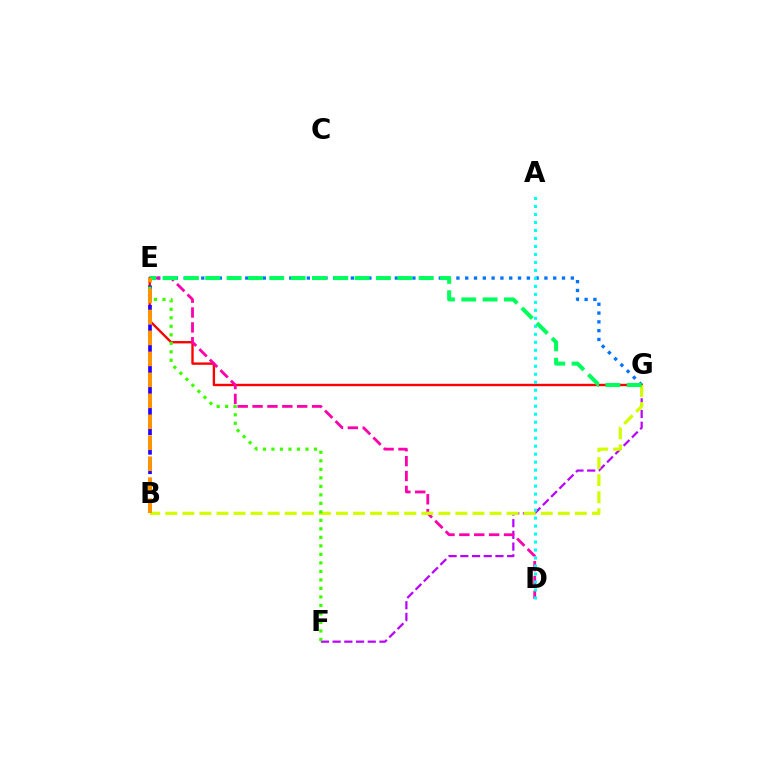{('E', 'G'): [{'color': '#0074ff', 'line_style': 'dotted', 'thickness': 2.39}, {'color': '#ff0000', 'line_style': 'solid', 'thickness': 1.71}, {'color': '#00ff5c', 'line_style': 'dashed', 'thickness': 2.9}], ('F', 'G'): [{'color': '#b900ff', 'line_style': 'dashed', 'thickness': 1.59}], ('B', 'E'): [{'color': '#2500ff', 'line_style': 'dashed', 'thickness': 2.64}, {'color': '#ff9400', 'line_style': 'dashed', 'thickness': 2.85}], ('D', 'E'): [{'color': '#ff00ac', 'line_style': 'dashed', 'thickness': 2.02}], ('A', 'D'): [{'color': '#00fff6', 'line_style': 'dotted', 'thickness': 2.17}], ('B', 'G'): [{'color': '#d1ff00', 'line_style': 'dashed', 'thickness': 2.32}], ('E', 'F'): [{'color': '#3dff00', 'line_style': 'dotted', 'thickness': 2.31}]}